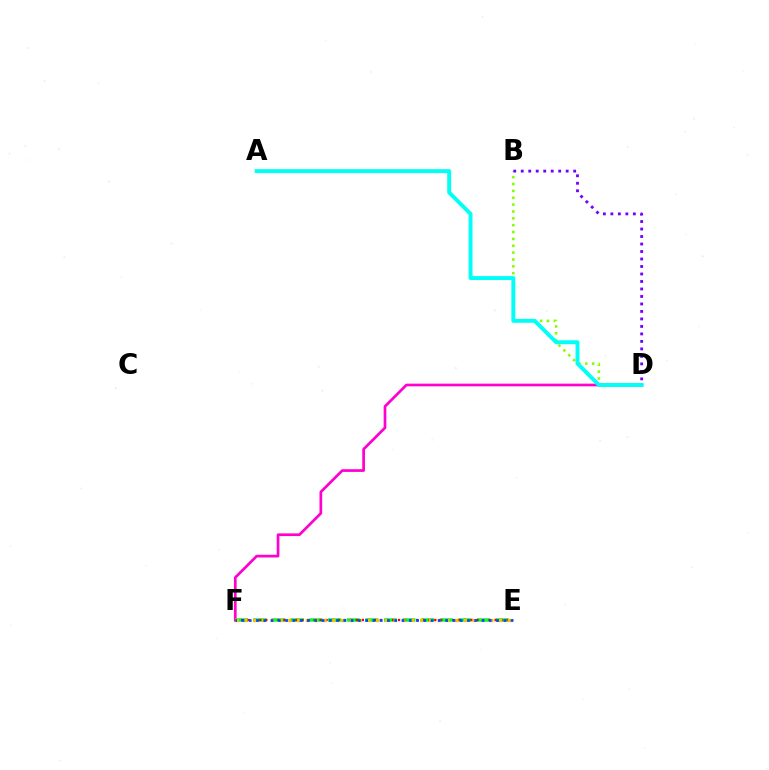{('D', 'F'): [{'color': '#ff00cf', 'line_style': 'solid', 'thickness': 1.94}], ('E', 'F'): [{'color': '#00ff39', 'line_style': 'dashed', 'thickness': 2.53}, {'color': '#ff0000', 'line_style': 'dotted', 'thickness': 1.64}, {'color': '#ffbd00', 'line_style': 'dotted', 'thickness': 2.39}, {'color': '#004bff', 'line_style': 'dotted', 'thickness': 1.98}], ('B', 'D'): [{'color': '#84ff00', 'line_style': 'dotted', 'thickness': 1.86}, {'color': '#7200ff', 'line_style': 'dotted', 'thickness': 2.04}], ('A', 'D'): [{'color': '#00fff6', 'line_style': 'solid', 'thickness': 2.82}]}